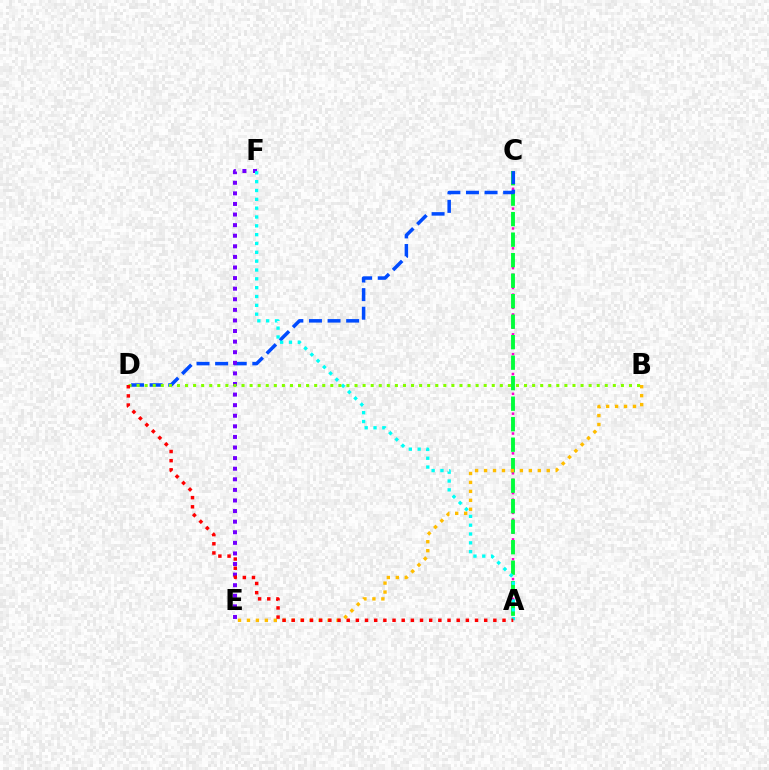{('A', 'C'): [{'color': '#ff00cf', 'line_style': 'dotted', 'thickness': 1.8}, {'color': '#00ff39', 'line_style': 'dashed', 'thickness': 2.79}], ('C', 'D'): [{'color': '#004bff', 'line_style': 'dashed', 'thickness': 2.53}], ('E', 'F'): [{'color': '#7200ff', 'line_style': 'dotted', 'thickness': 2.88}], ('A', 'F'): [{'color': '#00fff6', 'line_style': 'dotted', 'thickness': 2.4}], ('B', 'E'): [{'color': '#ffbd00', 'line_style': 'dotted', 'thickness': 2.43}], ('B', 'D'): [{'color': '#84ff00', 'line_style': 'dotted', 'thickness': 2.19}], ('A', 'D'): [{'color': '#ff0000', 'line_style': 'dotted', 'thickness': 2.49}]}